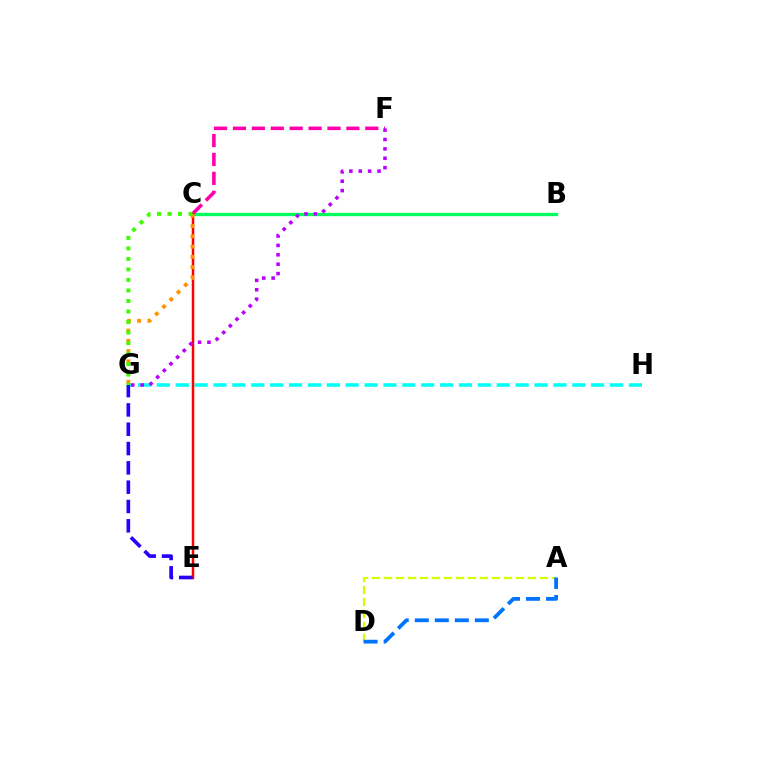{('B', 'C'): [{'color': '#00ff5c', 'line_style': 'solid', 'thickness': 2.39}], ('C', 'F'): [{'color': '#ff00ac', 'line_style': 'dashed', 'thickness': 2.57}], ('G', 'H'): [{'color': '#00fff6', 'line_style': 'dashed', 'thickness': 2.57}], ('C', 'E'): [{'color': '#ff0000', 'line_style': 'solid', 'thickness': 1.79}], ('A', 'D'): [{'color': '#d1ff00', 'line_style': 'dashed', 'thickness': 1.63}, {'color': '#0074ff', 'line_style': 'dashed', 'thickness': 2.72}], ('E', 'G'): [{'color': '#2500ff', 'line_style': 'dashed', 'thickness': 2.62}], ('C', 'G'): [{'color': '#ff9400', 'line_style': 'dotted', 'thickness': 2.79}, {'color': '#3dff00', 'line_style': 'dotted', 'thickness': 2.86}], ('F', 'G'): [{'color': '#b900ff', 'line_style': 'dotted', 'thickness': 2.55}]}